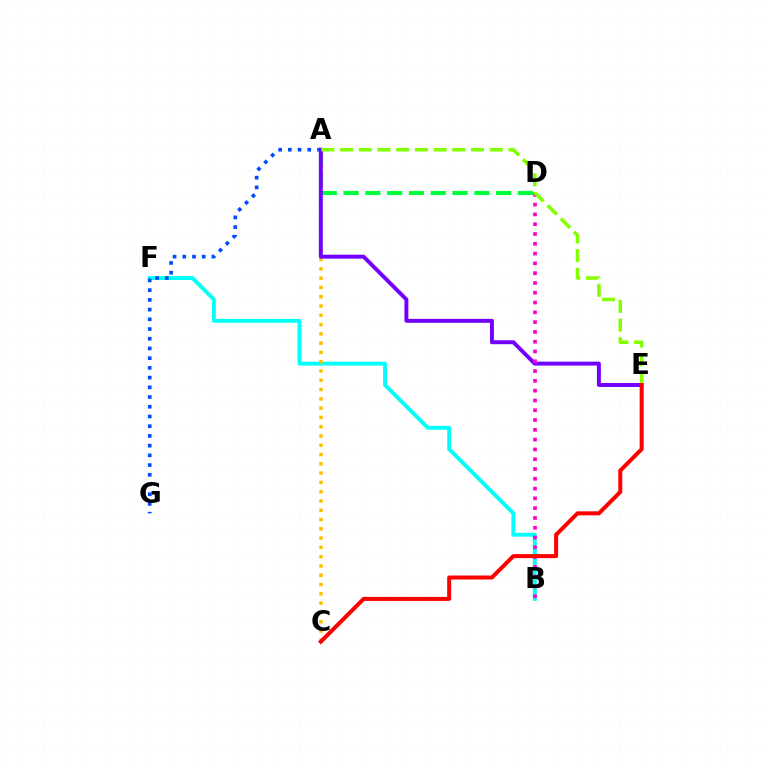{('B', 'F'): [{'color': '#00fff6', 'line_style': 'solid', 'thickness': 2.78}], ('A', 'D'): [{'color': '#00ff39', 'line_style': 'dashed', 'thickness': 2.96}], ('A', 'G'): [{'color': '#004bff', 'line_style': 'dotted', 'thickness': 2.64}], ('A', 'C'): [{'color': '#ffbd00', 'line_style': 'dotted', 'thickness': 2.52}], ('A', 'E'): [{'color': '#7200ff', 'line_style': 'solid', 'thickness': 2.83}, {'color': '#84ff00', 'line_style': 'dashed', 'thickness': 2.54}], ('B', 'D'): [{'color': '#ff00cf', 'line_style': 'dotted', 'thickness': 2.66}], ('C', 'E'): [{'color': '#ff0000', 'line_style': 'solid', 'thickness': 2.89}]}